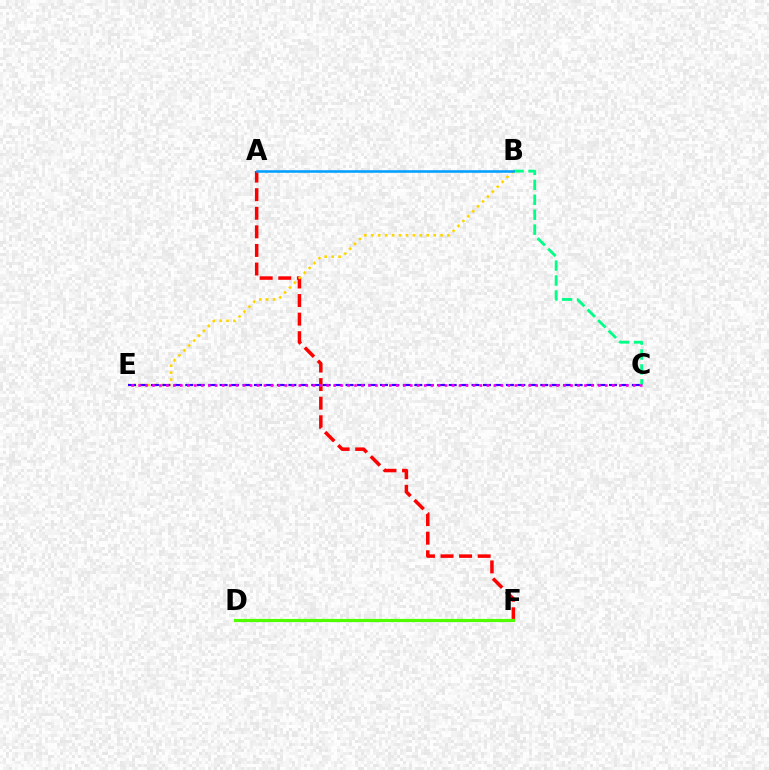{('A', 'F'): [{'color': '#ff0000', 'line_style': 'dashed', 'thickness': 2.52}], ('B', 'E'): [{'color': '#ffd500', 'line_style': 'dotted', 'thickness': 1.88}], ('B', 'C'): [{'color': '#00ff86', 'line_style': 'dashed', 'thickness': 2.03}], ('A', 'B'): [{'color': '#009eff', 'line_style': 'solid', 'thickness': 1.84}], ('D', 'F'): [{'color': '#4fff00', 'line_style': 'solid', 'thickness': 2.29}], ('C', 'E'): [{'color': '#3700ff', 'line_style': 'dashed', 'thickness': 1.56}, {'color': '#ff00ed', 'line_style': 'dotted', 'thickness': 1.89}]}